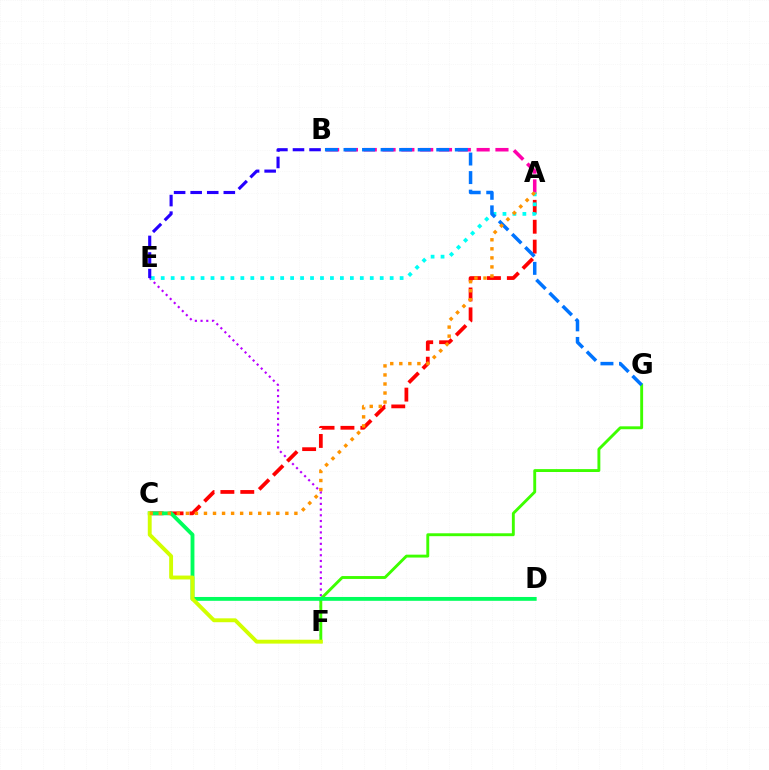{('E', 'F'): [{'color': '#b900ff', 'line_style': 'dotted', 'thickness': 1.55}], ('F', 'G'): [{'color': '#3dff00', 'line_style': 'solid', 'thickness': 2.08}], ('A', 'C'): [{'color': '#ff0000', 'line_style': 'dashed', 'thickness': 2.7}, {'color': '#ff9400', 'line_style': 'dotted', 'thickness': 2.46}], ('C', 'D'): [{'color': '#00ff5c', 'line_style': 'solid', 'thickness': 2.77}], ('A', 'B'): [{'color': '#ff00ac', 'line_style': 'dashed', 'thickness': 2.56}], ('C', 'F'): [{'color': '#d1ff00', 'line_style': 'solid', 'thickness': 2.79}], ('A', 'E'): [{'color': '#00fff6', 'line_style': 'dotted', 'thickness': 2.7}], ('B', 'E'): [{'color': '#2500ff', 'line_style': 'dashed', 'thickness': 2.25}], ('B', 'G'): [{'color': '#0074ff', 'line_style': 'dashed', 'thickness': 2.52}]}